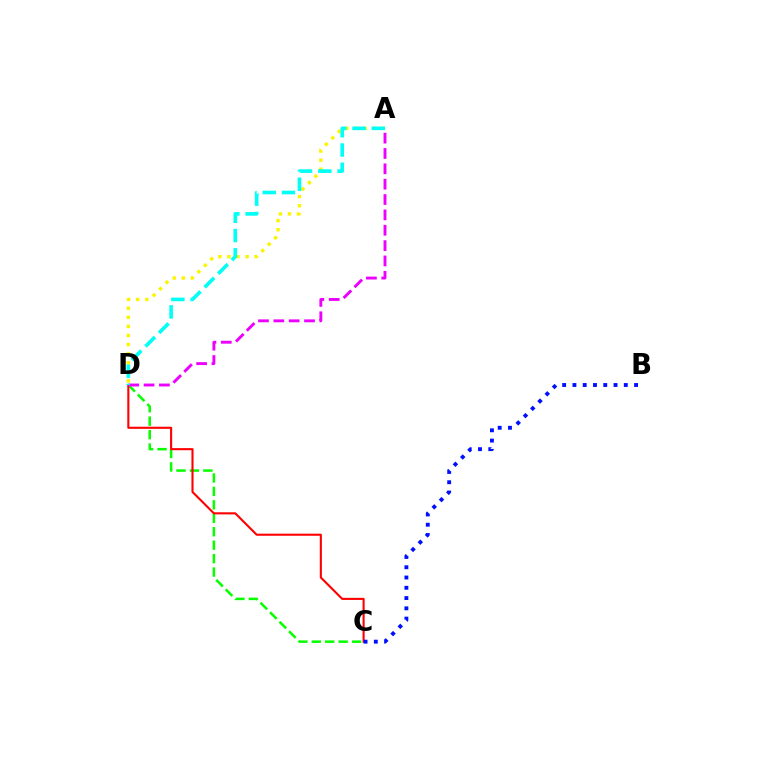{('C', 'D'): [{'color': '#08ff00', 'line_style': 'dashed', 'thickness': 1.83}, {'color': '#ff0000', 'line_style': 'solid', 'thickness': 1.51}], ('A', 'D'): [{'color': '#fcf500', 'line_style': 'dotted', 'thickness': 2.47}, {'color': '#ee00ff', 'line_style': 'dashed', 'thickness': 2.09}, {'color': '#00fff6', 'line_style': 'dashed', 'thickness': 2.61}], ('B', 'C'): [{'color': '#0010ff', 'line_style': 'dotted', 'thickness': 2.79}]}